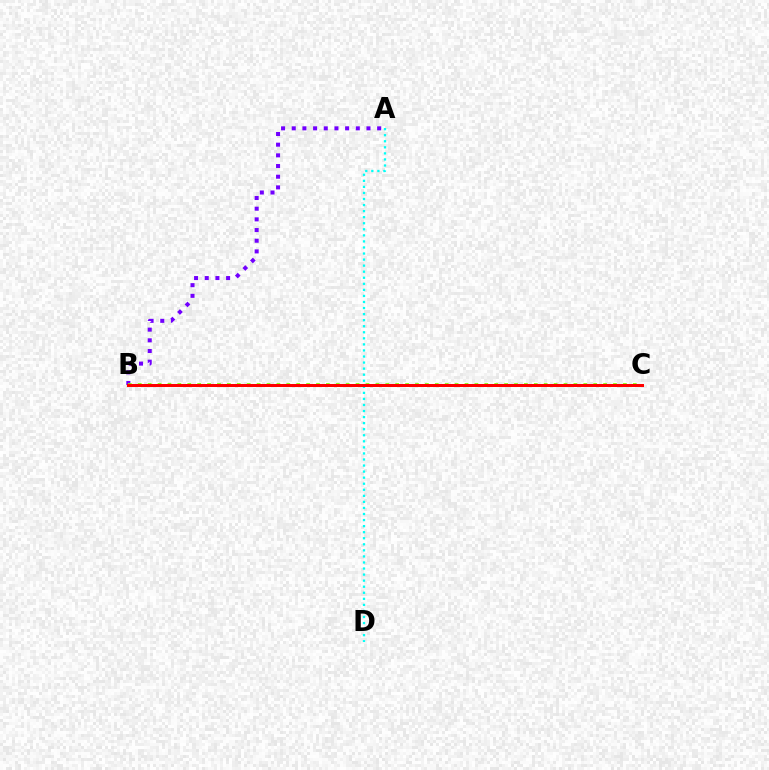{('A', 'B'): [{'color': '#7200ff', 'line_style': 'dotted', 'thickness': 2.9}], ('A', 'D'): [{'color': '#00fff6', 'line_style': 'dotted', 'thickness': 1.65}], ('B', 'C'): [{'color': '#84ff00', 'line_style': 'dotted', 'thickness': 2.69}, {'color': '#ff0000', 'line_style': 'solid', 'thickness': 2.16}]}